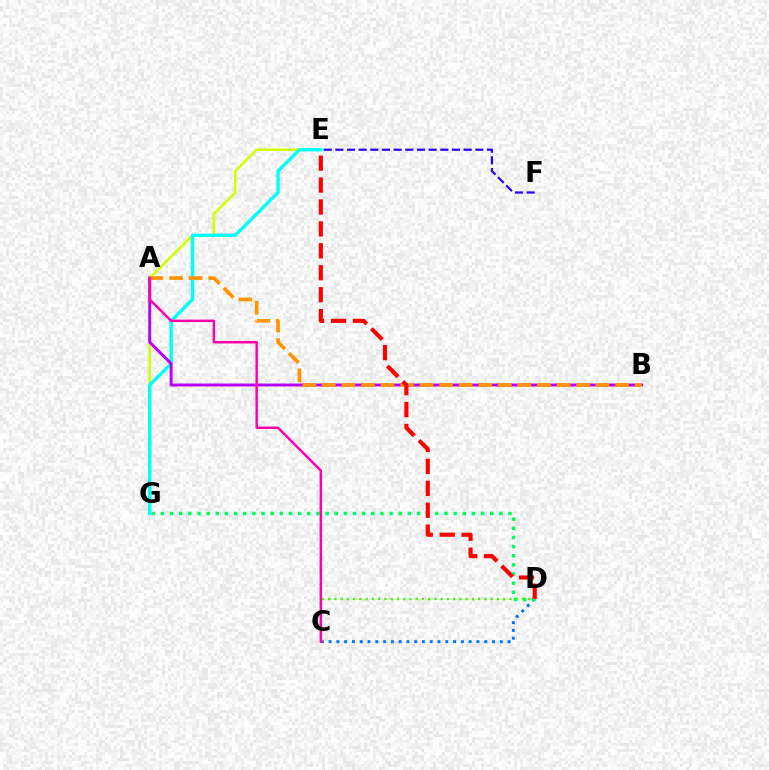{('C', 'D'): [{'color': '#0074ff', 'line_style': 'dotted', 'thickness': 2.11}, {'color': '#3dff00', 'line_style': 'dotted', 'thickness': 1.7}], ('E', 'G'): [{'color': '#d1ff00', 'line_style': 'solid', 'thickness': 1.8}, {'color': '#00fff6', 'line_style': 'solid', 'thickness': 2.41}], ('D', 'G'): [{'color': '#00ff5c', 'line_style': 'dotted', 'thickness': 2.49}], ('E', 'F'): [{'color': '#2500ff', 'line_style': 'dashed', 'thickness': 1.58}], ('A', 'B'): [{'color': '#b900ff', 'line_style': 'solid', 'thickness': 2.12}, {'color': '#ff9400', 'line_style': 'dashed', 'thickness': 2.66}], ('D', 'E'): [{'color': '#ff0000', 'line_style': 'dashed', 'thickness': 2.98}], ('A', 'C'): [{'color': '#ff00ac', 'line_style': 'solid', 'thickness': 1.78}]}